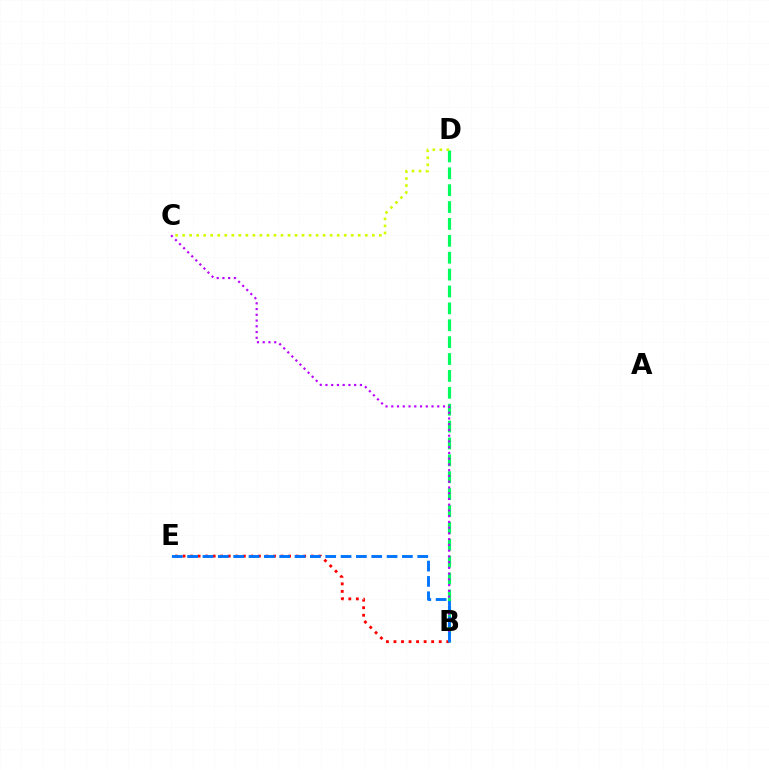{('B', 'D'): [{'color': '#00ff5c', 'line_style': 'dashed', 'thickness': 2.29}], ('B', 'C'): [{'color': '#b900ff', 'line_style': 'dotted', 'thickness': 1.56}], ('C', 'D'): [{'color': '#d1ff00', 'line_style': 'dotted', 'thickness': 1.91}], ('B', 'E'): [{'color': '#ff0000', 'line_style': 'dotted', 'thickness': 2.05}, {'color': '#0074ff', 'line_style': 'dashed', 'thickness': 2.08}]}